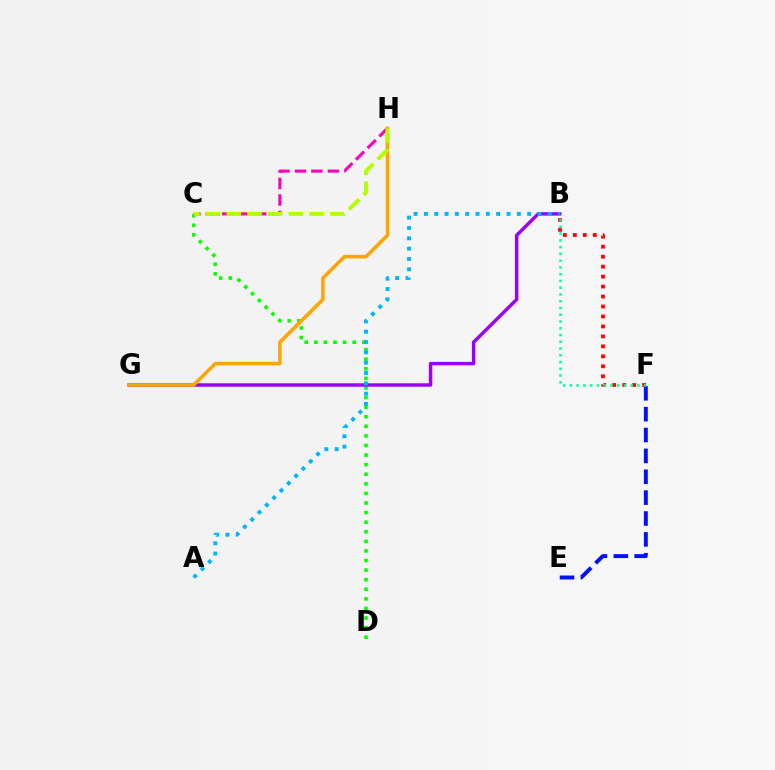{('E', 'F'): [{'color': '#0010ff', 'line_style': 'dashed', 'thickness': 2.84}], ('C', 'D'): [{'color': '#08ff00', 'line_style': 'dotted', 'thickness': 2.6}], ('C', 'H'): [{'color': '#ff00bd', 'line_style': 'dashed', 'thickness': 2.24}, {'color': '#b3ff00', 'line_style': 'dashed', 'thickness': 2.81}], ('B', 'G'): [{'color': '#9b00ff', 'line_style': 'solid', 'thickness': 2.47}], ('A', 'B'): [{'color': '#00b5ff', 'line_style': 'dotted', 'thickness': 2.8}], ('G', 'H'): [{'color': '#ffa500', 'line_style': 'solid', 'thickness': 2.56}], ('B', 'F'): [{'color': '#ff0000', 'line_style': 'dotted', 'thickness': 2.71}, {'color': '#00ff9d', 'line_style': 'dotted', 'thickness': 1.84}]}